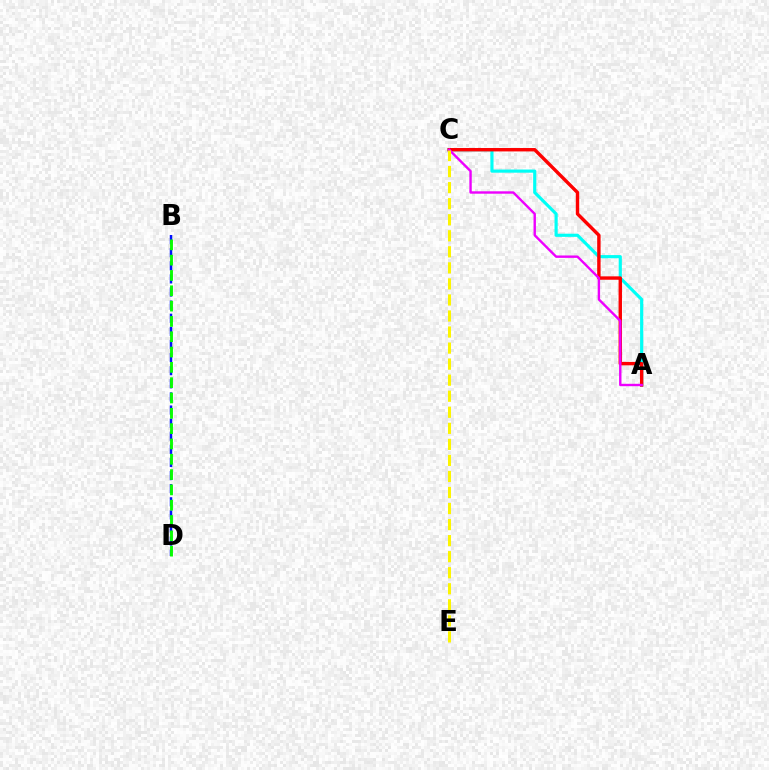{('A', 'C'): [{'color': '#00fff6', 'line_style': 'solid', 'thickness': 2.27}, {'color': '#ff0000', 'line_style': 'solid', 'thickness': 2.45}, {'color': '#ee00ff', 'line_style': 'solid', 'thickness': 1.73}], ('B', 'D'): [{'color': '#0010ff', 'line_style': 'dashed', 'thickness': 1.78}, {'color': '#08ff00', 'line_style': 'dashed', 'thickness': 2.08}], ('C', 'E'): [{'color': '#fcf500', 'line_style': 'dashed', 'thickness': 2.18}]}